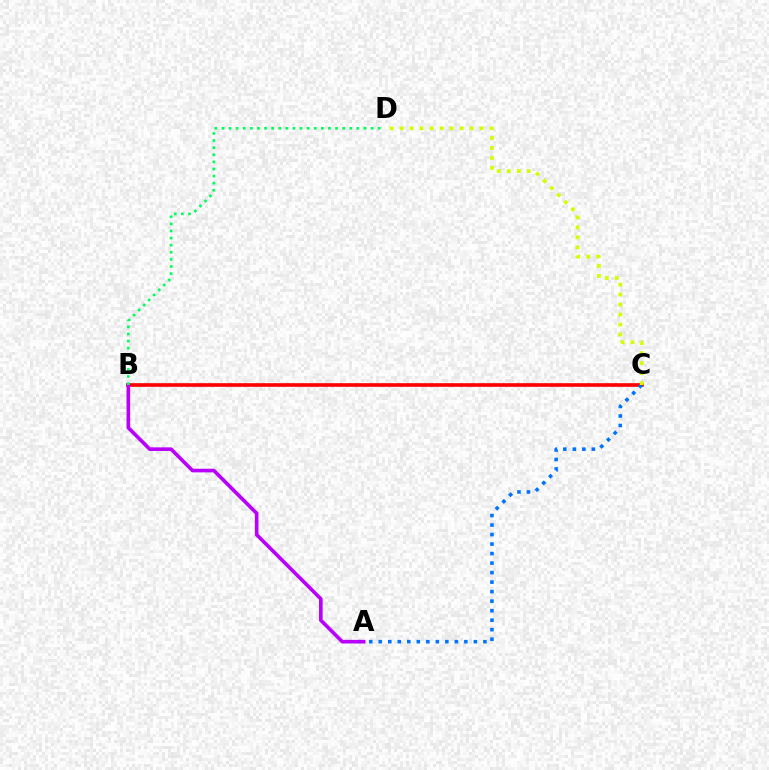{('B', 'C'): [{'color': '#ff0000', 'line_style': 'solid', 'thickness': 2.62}], ('A', 'B'): [{'color': '#b900ff', 'line_style': 'solid', 'thickness': 2.61}], ('A', 'C'): [{'color': '#0074ff', 'line_style': 'dotted', 'thickness': 2.58}], ('C', 'D'): [{'color': '#d1ff00', 'line_style': 'dotted', 'thickness': 2.72}], ('B', 'D'): [{'color': '#00ff5c', 'line_style': 'dotted', 'thickness': 1.93}]}